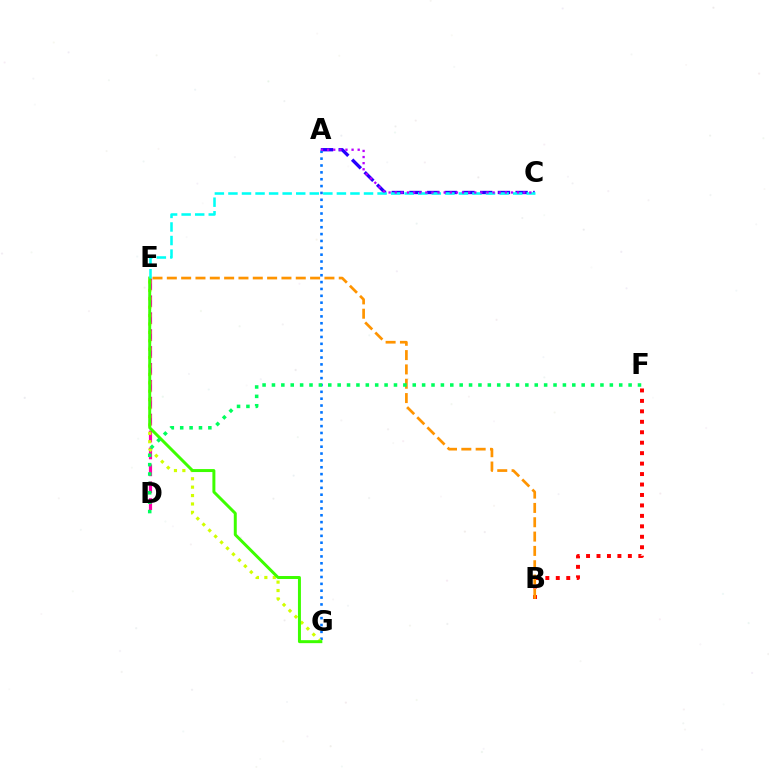{('D', 'E'): [{'color': '#ff00ac', 'line_style': 'dashed', 'thickness': 2.3}], ('B', 'F'): [{'color': '#ff0000', 'line_style': 'dotted', 'thickness': 2.84}], ('B', 'E'): [{'color': '#ff9400', 'line_style': 'dashed', 'thickness': 1.95}], ('A', 'C'): [{'color': '#2500ff', 'line_style': 'dashed', 'thickness': 2.4}, {'color': '#b900ff', 'line_style': 'dotted', 'thickness': 1.66}], ('A', 'G'): [{'color': '#0074ff', 'line_style': 'dotted', 'thickness': 1.86}], ('E', 'G'): [{'color': '#d1ff00', 'line_style': 'dotted', 'thickness': 2.28}, {'color': '#3dff00', 'line_style': 'solid', 'thickness': 2.14}], ('D', 'F'): [{'color': '#00ff5c', 'line_style': 'dotted', 'thickness': 2.55}], ('C', 'E'): [{'color': '#00fff6', 'line_style': 'dashed', 'thickness': 1.84}]}